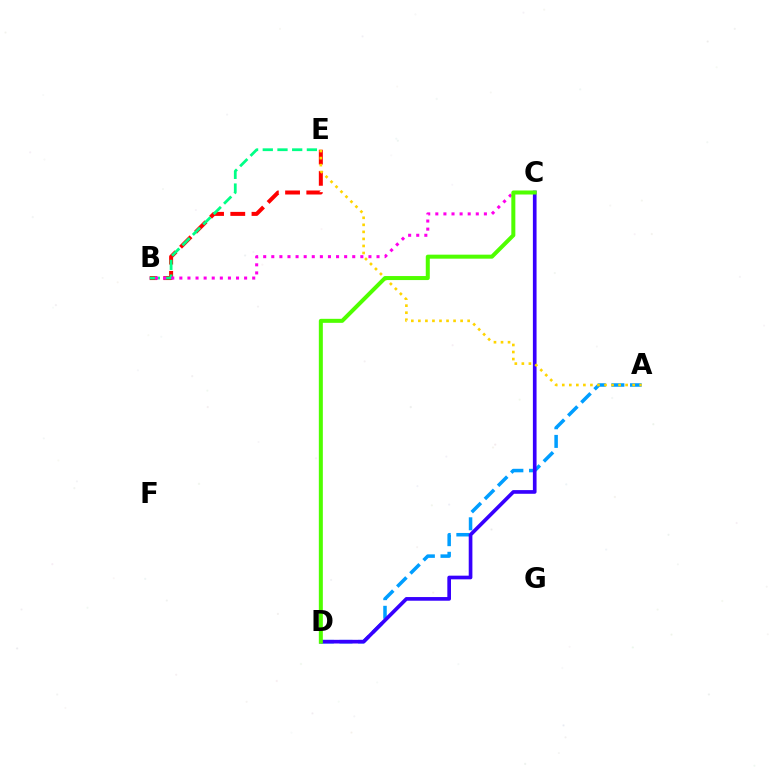{('B', 'E'): [{'color': '#ff0000', 'line_style': 'dashed', 'thickness': 2.88}, {'color': '#00ff86', 'line_style': 'dashed', 'thickness': 2.0}], ('A', 'D'): [{'color': '#009eff', 'line_style': 'dashed', 'thickness': 2.53}], ('C', 'D'): [{'color': '#3700ff', 'line_style': 'solid', 'thickness': 2.64}, {'color': '#4fff00', 'line_style': 'solid', 'thickness': 2.89}], ('B', 'C'): [{'color': '#ff00ed', 'line_style': 'dotted', 'thickness': 2.2}], ('A', 'E'): [{'color': '#ffd500', 'line_style': 'dotted', 'thickness': 1.91}]}